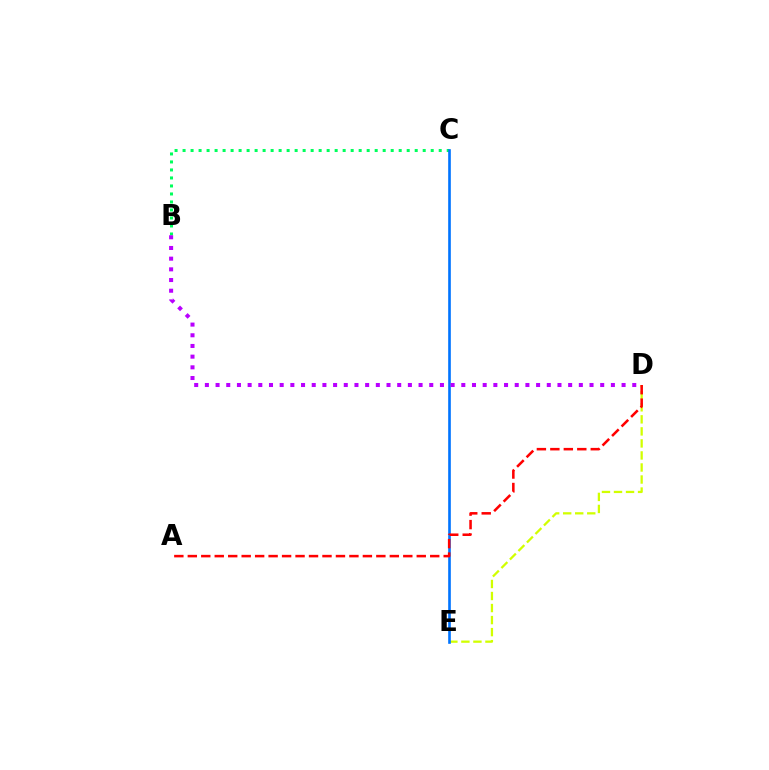{('D', 'E'): [{'color': '#d1ff00', 'line_style': 'dashed', 'thickness': 1.63}], ('B', 'C'): [{'color': '#00ff5c', 'line_style': 'dotted', 'thickness': 2.17}], ('C', 'E'): [{'color': '#0074ff', 'line_style': 'solid', 'thickness': 1.9}], ('A', 'D'): [{'color': '#ff0000', 'line_style': 'dashed', 'thickness': 1.83}], ('B', 'D'): [{'color': '#b900ff', 'line_style': 'dotted', 'thickness': 2.9}]}